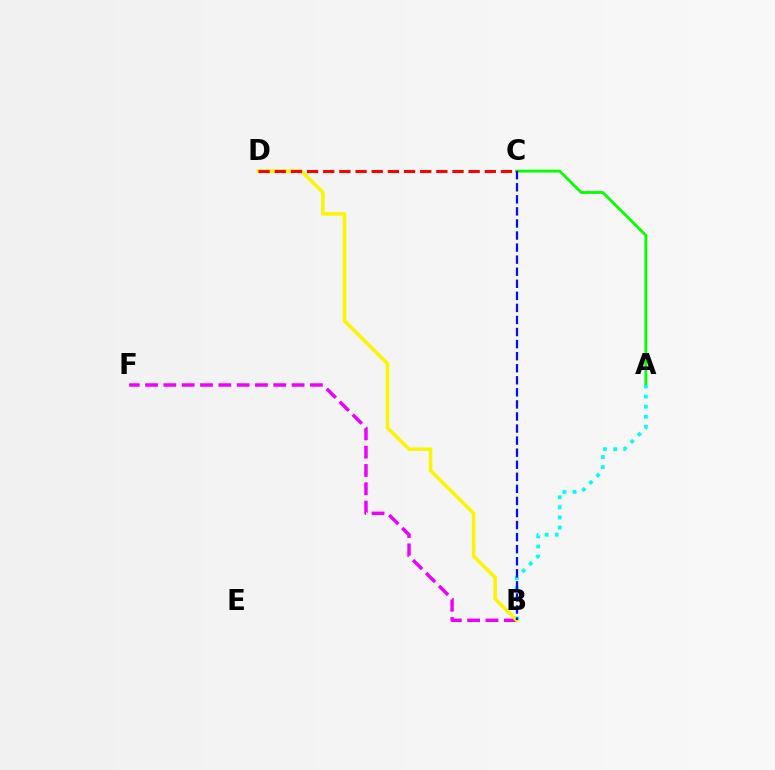{('B', 'F'): [{'color': '#ee00ff', 'line_style': 'dashed', 'thickness': 2.49}], ('A', 'C'): [{'color': '#08ff00', 'line_style': 'solid', 'thickness': 2.05}], ('A', 'B'): [{'color': '#00fff6', 'line_style': 'dotted', 'thickness': 2.75}], ('B', 'D'): [{'color': '#fcf500', 'line_style': 'solid', 'thickness': 2.54}], ('B', 'C'): [{'color': '#0010ff', 'line_style': 'dashed', 'thickness': 1.64}], ('C', 'D'): [{'color': '#ff0000', 'line_style': 'dashed', 'thickness': 2.19}]}